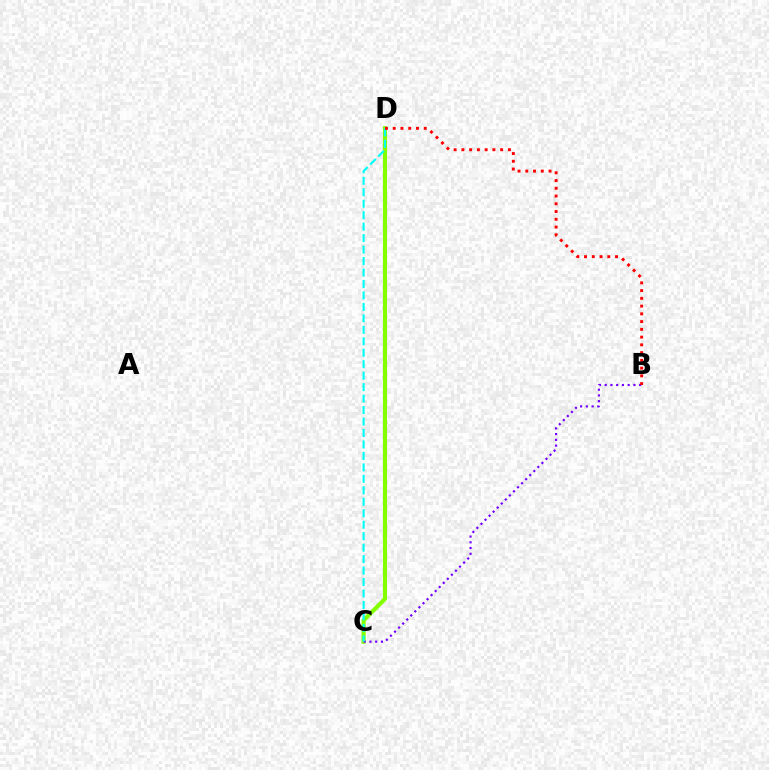{('C', 'D'): [{'color': '#84ff00', 'line_style': 'solid', 'thickness': 2.98}, {'color': '#00fff6', 'line_style': 'dashed', 'thickness': 1.56}], ('B', 'C'): [{'color': '#7200ff', 'line_style': 'dotted', 'thickness': 1.56}], ('B', 'D'): [{'color': '#ff0000', 'line_style': 'dotted', 'thickness': 2.11}]}